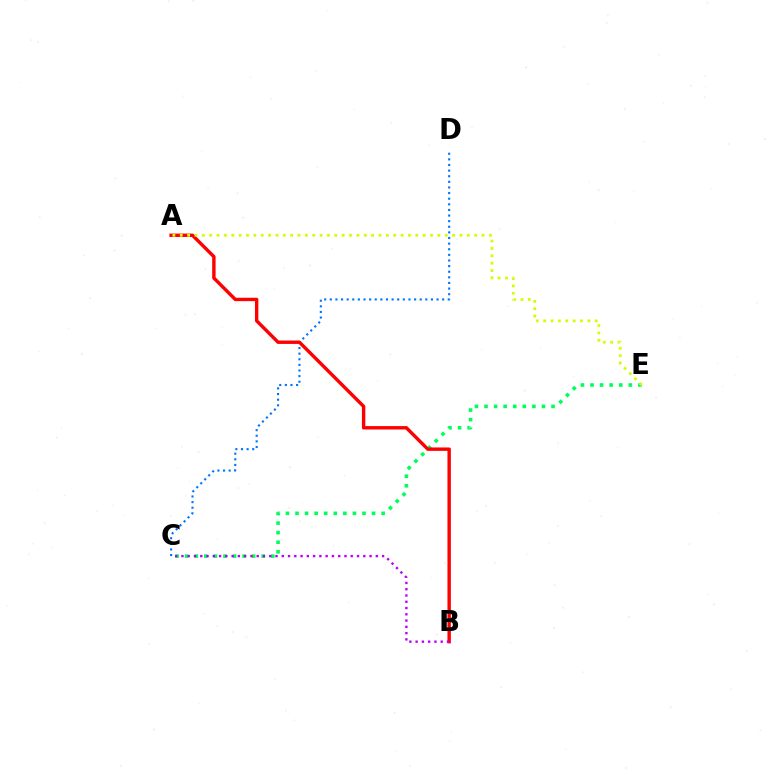{('C', 'D'): [{'color': '#0074ff', 'line_style': 'dotted', 'thickness': 1.53}], ('C', 'E'): [{'color': '#00ff5c', 'line_style': 'dotted', 'thickness': 2.6}], ('A', 'B'): [{'color': '#ff0000', 'line_style': 'solid', 'thickness': 2.45}], ('B', 'C'): [{'color': '#b900ff', 'line_style': 'dotted', 'thickness': 1.7}], ('A', 'E'): [{'color': '#d1ff00', 'line_style': 'dotted', 'thickness': 2.0}]}